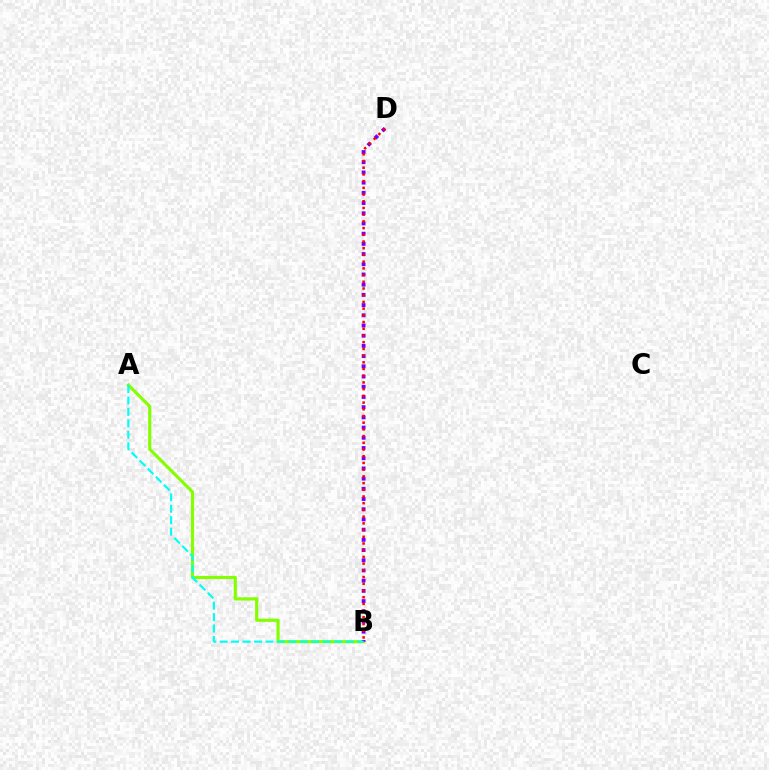{('A', 'B'): [{'color': '#84ff00', 'line_style': 'solid', 'thickness': 2.27}, {'color': '#00fff6', 'line_style': 'dashed', 'thickness': 1.56}], ('B', 'D'): [{'color': '#7200ff', 'line_style': 'dotted', 'thickness': 2.77}, {'color': '#ff0000', 'line_style': 'dotted', 'thickness': 1.82}]}